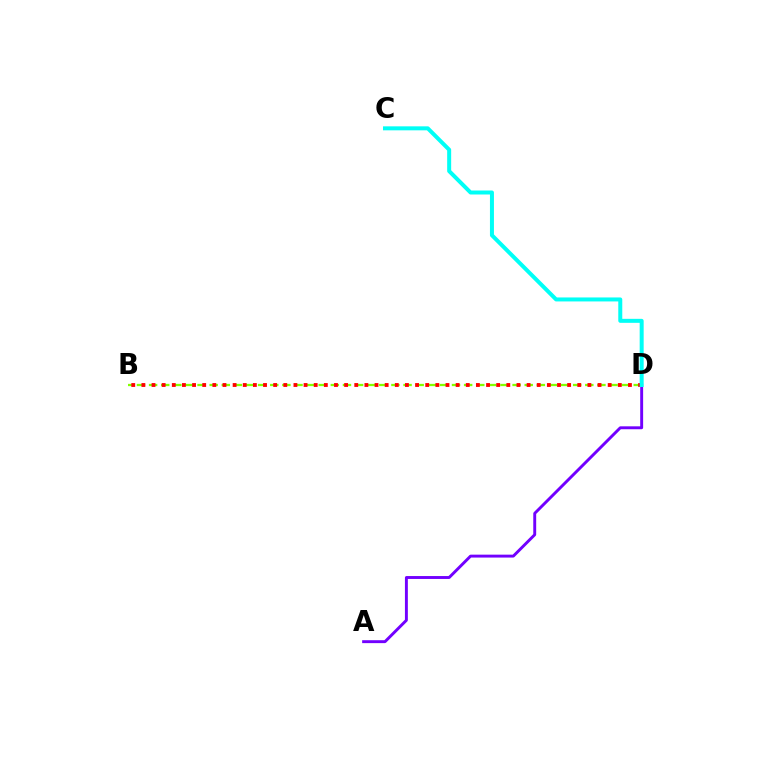{('A', 'D'): [{'color': '#7200ff', 'line_style': 'solid', 'thickness': 2.1}], ('B', 'D'): [{'color': '#84ff00', 'line_style': 'dashed', 'thickness': 1.65}, {'color': '#ff0000', 'line_style': 'dotted', 'thickness': 2.75}], ('C', 'D'): [{'color': '#00fff6', 'line_style': 'solid', 'thickness': 2.88}]}